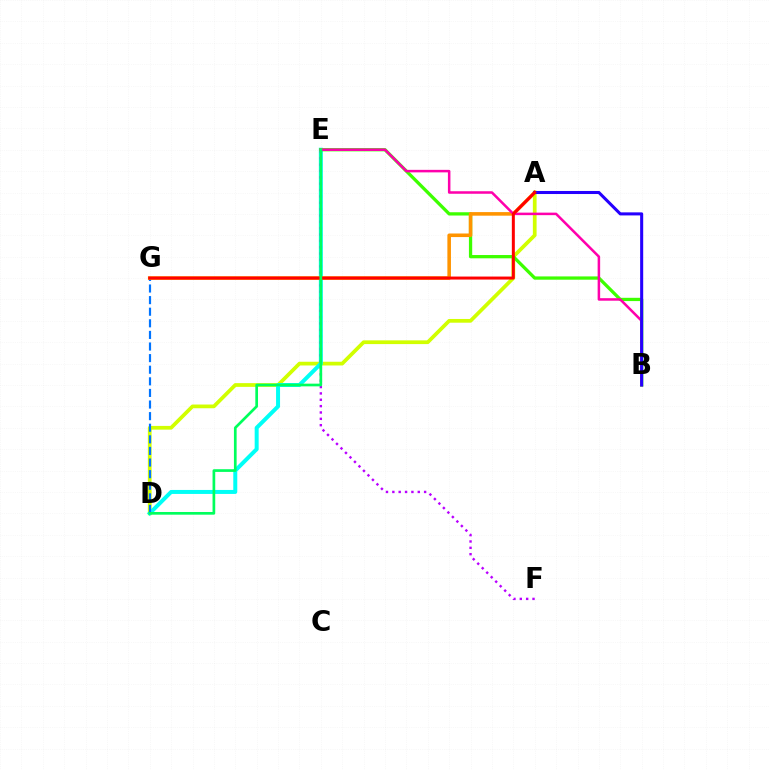{('A', 'D'): [{'color': '#d1ff00', 'line_style': 'solid', 'thickness': 2.69}], ('D', 'E'): [{'color': '#00fff6', 'line_style': 'solid', 'thickness': 2.87}, {'color': '#00ff5c', 'line_style': 'solid', 'thickness': 1.94}], ('E', 'F'): [{'color': '#b900ff', 'line_style': 'dotted', 'thickness': 1.73}], ('B', 'E'): [{'color': '#3dff00', 'line_style': 'solid', 'thickness': 2.36}, {'color': '#ff00ac', 'line_style': 'solid', 'thickness': 1.82}], ('D', 'G'): [{'color': '#0074ff', 'line_style': 'dashed', 'thickness': 1.58}], ('A', 'G'): [{'color': '#ff9400', 'line_style': 'solid', 'thickness': 2.57}, {'color': '#ff0000', 'line_style': 'solid', 'thickness': 2.16}], ('A', 'B'): [{'color': '#2500ff', 'line_style': 'solid', 'thickness': 2.2}]}